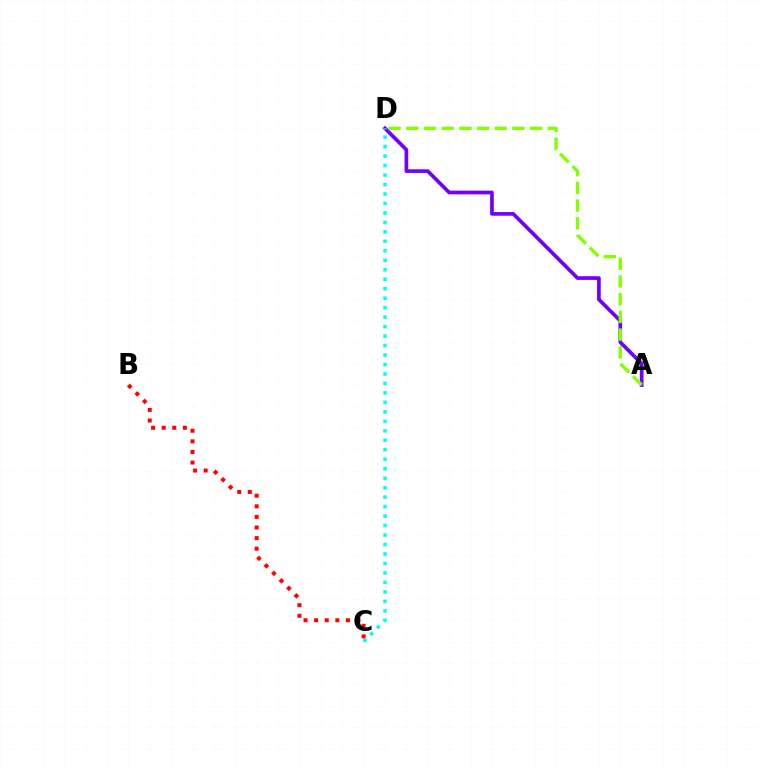{('A', 'D'): [{'color': '#7200ff', 'line_style': 'solid', 'thickness': 2.66}, {'color': '#84ff00', 'line_style': 'dashed', 'thickness': 2.4}], ('C', 'D'): [{'color': '#00fff6', 'line_style': 'dotted', 'thickness': 2.57}], ('B', 'C'): [{'color': '#ff0000', 'line_style': 'dotted', 'thickness': 2.88}]}